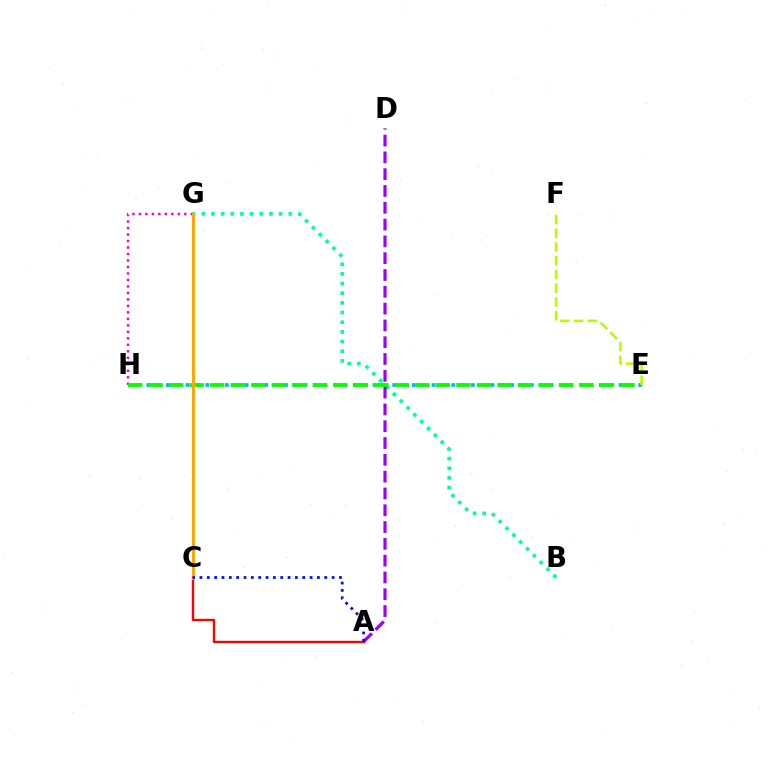{('B', 'G'): [{'color': '#00ff9d', 'line_style': 'dotted', 'thickness': 2.62}], ('A', 'D'): [{'color': '#9b00ff', 'line_style': 'dashed', 'thickness': 2.28}], ('A', 'C'): [{'color': '#ff0000', 'line_style': 'solid', 'thickness': 1.72}, {'color': '#0010ff', 'line_style': 'dotted', 'thickness': 1.99}], ('E', 'H'): [{'color': '#00b5ff', 'line_style': 'dotted', 'thickness': 2.67}, {'color': '#08ff00', 'line_style': 'dashed', 'thickness': 2.79}], ('G', 'H'): [{'color': '#ff00bd', 'line_style': 'dotted', 'thickness': 1.76}], ('E', 'F'): [{'color': '#b3ff00', 'line_style': 'dashed', 'thickness': 1.87}], ('C', 'G'): [{'color': '#ffa500', 'line_style': 'solid', 'thickness': 2.13}]}